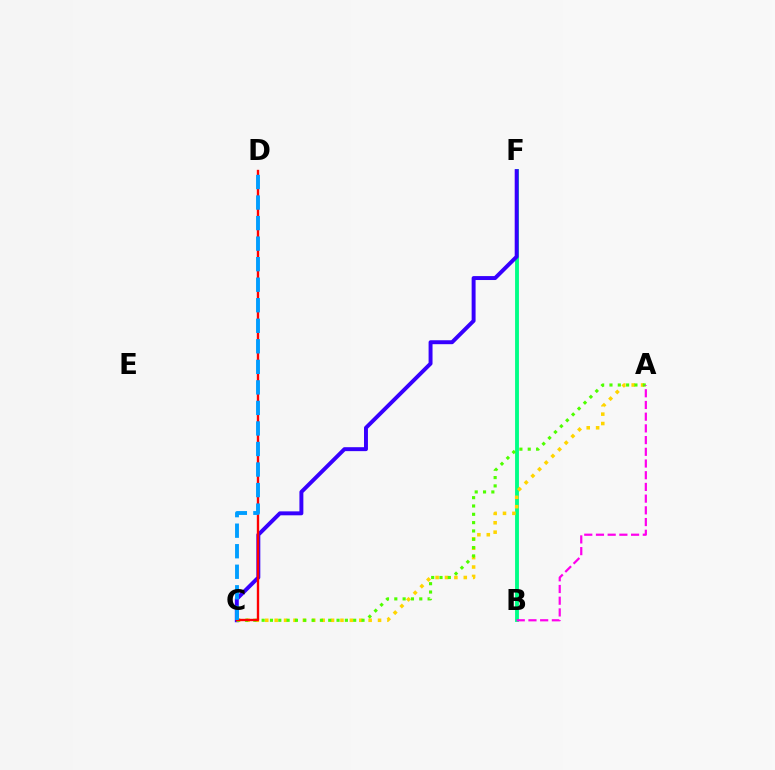{('B', 'F'): [{'color': '#00ff86', 'line_style': 'solid', 'thickness': 2.78}], ('C', 'F'): [{'color': '#3700ff', 'line_style': 'solid', 'thickness': 2.84}], ('A', 'C'): [{'color': '#ffd500', 'line_style': 'dotted', 'thickness': 2.55}, {'color': '#4fff00', 'line_style': 'dotted', 'thickness': 2.26}], ('A', 'B'): [{'color': '#ff00ed', 'line_style': 'dashed', 'thickness': 1.59}], ('C', 'D'): [{'color': '#ff0000', 'line_style': 'solid', 'thickness': 1.71}, {'color': '#009eff', 'line_style': 'dashed', 'thickness': 2.79}]}